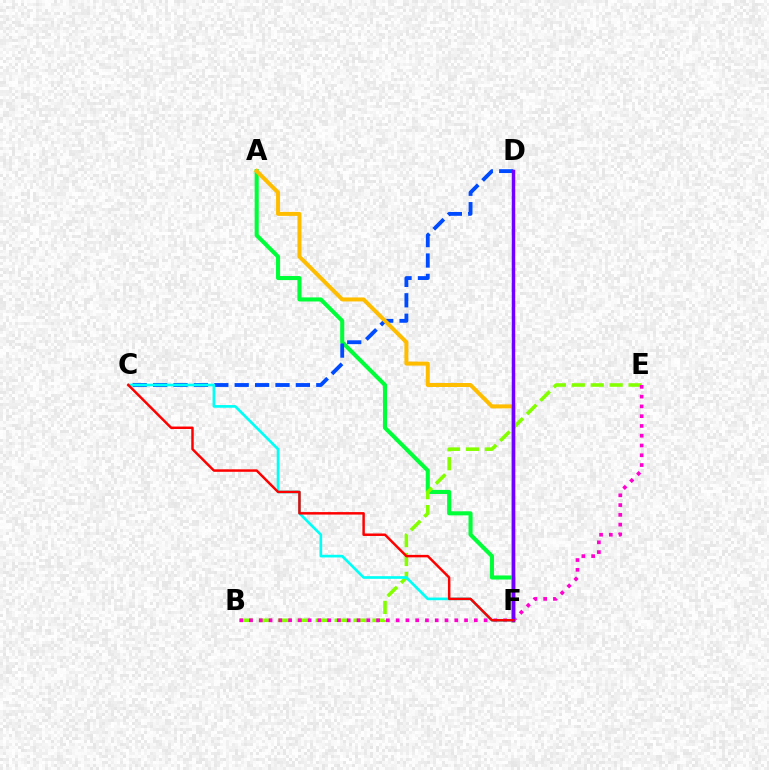{('A', 'F'): [{'color': '#00ff39', 'line_style': 'solid', 'thickness': 2.94}, {'color': '#ffbd00', 'line_style': 'solid', 'thickness': 2.87}], ('C', 'D'): [{'color': '#004bff', 'line_style': 'dashed', 'thickness': 2.77}], ('B', 'E'): [{'color': '#84ff00', 'line_style': 'dashed', 'thickness': 2.57}, {'color': '#ff00cf', 'line_style': 'dotted', 'thickness': 2.66}], ('C', 'F'): [{'color': '#00fff6', 'line_style': 'solid', 'thickness': 1.92}, {'color': '#ff0000', 'line_style': 'solid', 'thickness': 1.78}], ('D', 'F'): [{'color': '#7200ff', 'line_style': 'solid', 'thickness': 2.51}]}